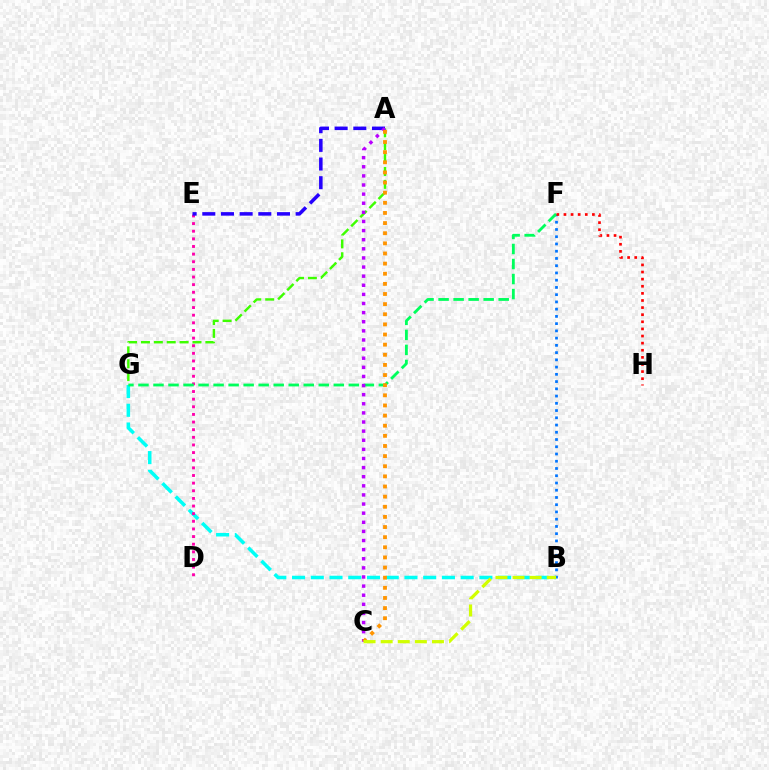{('B', 'G'): [{'color': '#00fff6', 'line_style': 'dashed', 'thickness': 2.54}], ('B', 'F'): [{'color': '#0074ff', 'line_style': 'dotted', 'thickness': 1.97}], ('A', 'G'): [{'color': '#3dff00', 'line_style': 'dashed', 'thickness': 1.75}], ('D', 'E'): [{'color': '#ff00ac', 'line_style': 'dotted', 'thickness': 2.07}], ('A', 'E'): [{'color': '#2500ff', 'line_style': 'dashed', 'thickness': 2.54}], ('F', 'G'): [{'color': '#00ff5c', 'line_style': 'dashed', 'thickness': 2.04}], ('A', 'C'): [{'color': '#b900ff', 'line_style': 'dotted', 'thickness': 2.48}, {'color': '#ff9400', 'line_style': 'dotted', 'thickness': 2.75}], ('F', 'H'): [{'color': '#ff0000', 'line_style': 'dotted', 'thickness': 1.93}], ('B', 'C'): [{'color': '#d1ff00', 'line_style': 'dashed', 'thickness': 2.32}]}